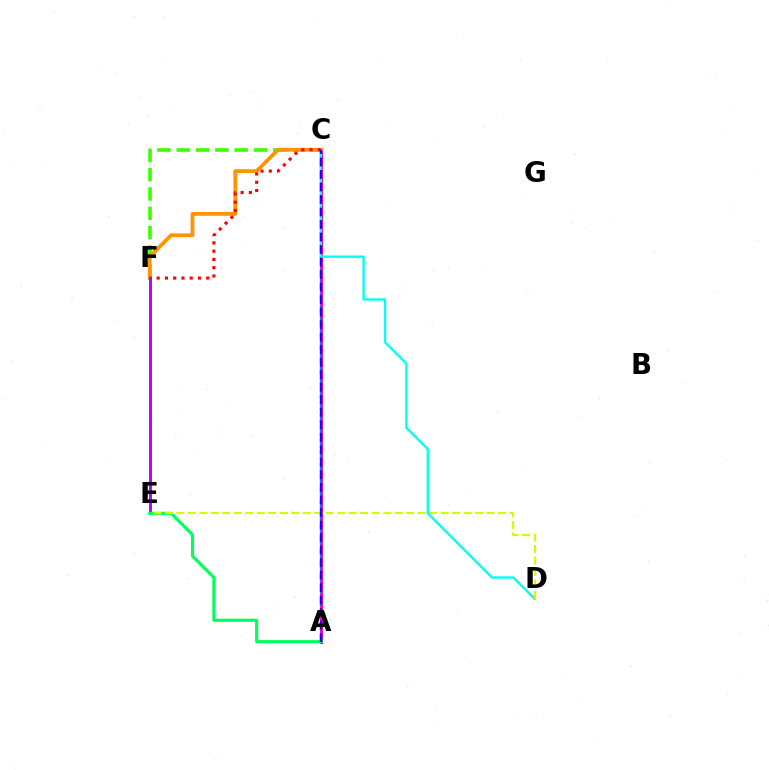{('A', 'C'): [{'color': '#ff00ac', 'line_style': 'solid', 'thickness': 2.11}, {'color': '#0074ff', 'line_style': 'dashed', 'thickness': 1.65}, {'color': '#2500ff', 'line_style': 'dashed', 'thickness': 1.7}], ('C', 'F'): [{'color': '#3dff00', 'line_style': 'dashed', 'thickness': 2.62}, {'color': '#ff9400', 'line_style': 'solid', 'thickness': 2.73}, {'color': '#ff0000', 'line_style': 'dotted', 'thickness': 2.24}], ('C', 'D'): [{'color': '#00fff6', 'line_style': 'solid', 'thickness': 1.69}], ('E', 'F'): [{'color': '#b900ff', 'line_style': 'solid', 'thickness': 2.1}], ('A', 'E'): [{'color': '#00ff5c', 'line_style': 'solid', 'thickness': 2.26}], ('D', 'E'): [{'color': '#d1ff00', 'line_style': 'dashed', 'thickness': 1.56}]}